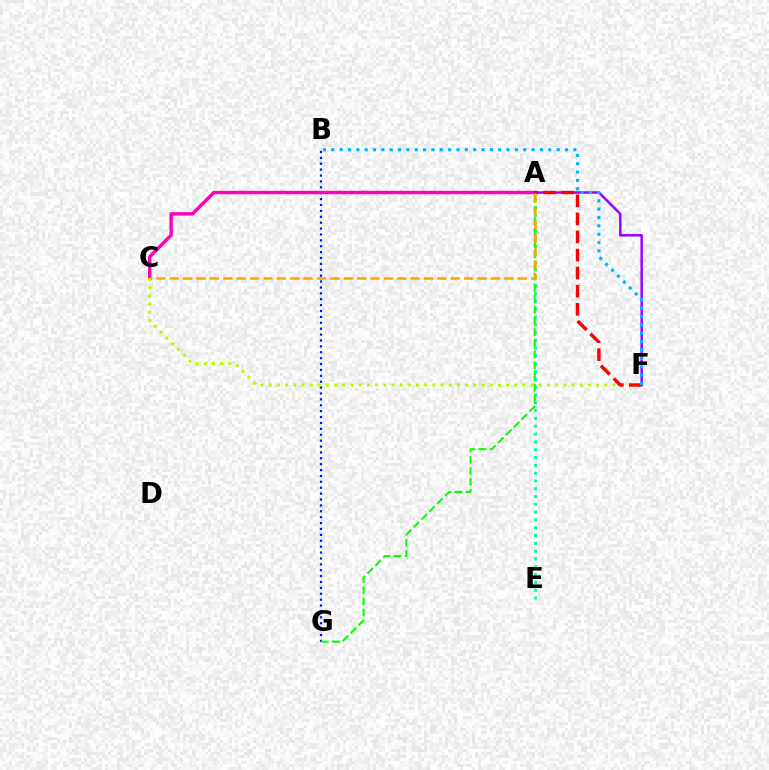{('B', 'G'): [{'color': '#0010ff', 'line_style': 'dotted', 'thickness': 1.6}], ('A', 'C'): [{'color': '#ff00bd', 'line_style': 'solid', 'thickness': 2.46}, {'color': '#ffa500', 'line_style': 'dashed', 'thickness': 1.82}], ('A', 'E'): [{'color': '#00ff9d', 'line_style': 'dotted', 'thickness': 2.12}], ('A', 'G'): [{'color': '#08ff00', 'line_style': 'dashed', 'thickness': 1.51}], ('C', 'F'): [{'color': '#b3ff00', 'line_style': 'dotted', 'thickness': 2.22}], ('A', 'F'): [{'color': '#9b00ff', 'line_style': 'solid', 'thickness': 1.78}, {'color': '#ff0000', 'line_style': 'dashed', 'thickness': 2.46}], ('B', 'F'): [{'color': '#00b5ff', 'line_style': 'dotted', 'thickness': 2.27}]}